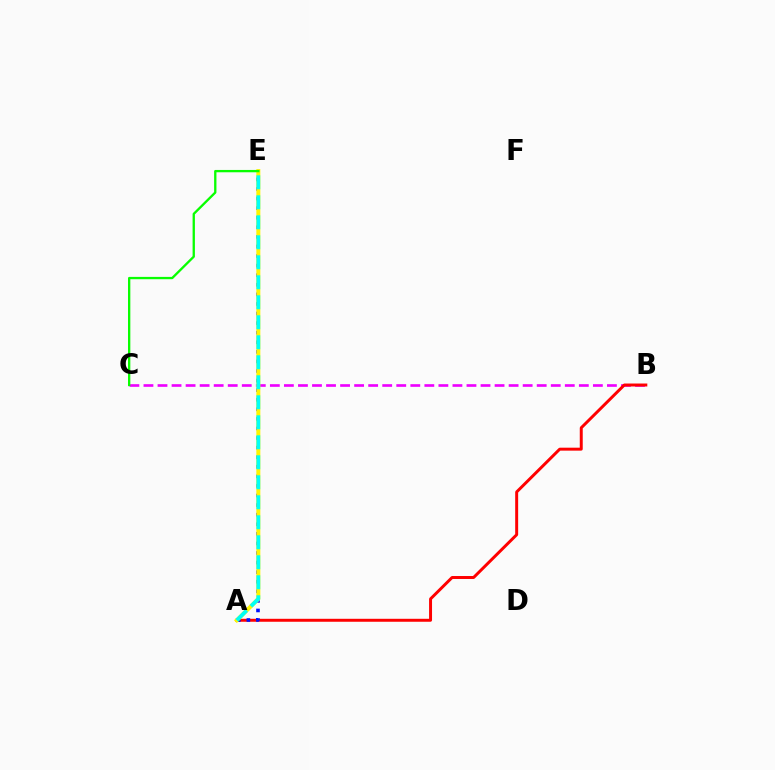{('B', 'C'): [{'color': '#ee00ff', 'line_style': 'dashed', 'thickness': 1.91}], ('A', 'B'): [{'color': '#ff0000', 'line_style': 'solid', 'thickness': 2.13}], ('A', 'E'): [{'color': '#0010ff', 'line_style': 'dotted', 'thickness': 2.6}, {'color': '#fcf500', 'line_style': 'solid', 'thickness': 2.87}, {'color': '#00fff6', 'line_style': 'dashed', 'thickness': 2.72}], ('C', 'E'): [{'color': '#08ff00', 'line_style': 'solid', 'thickness': 1.67}]}